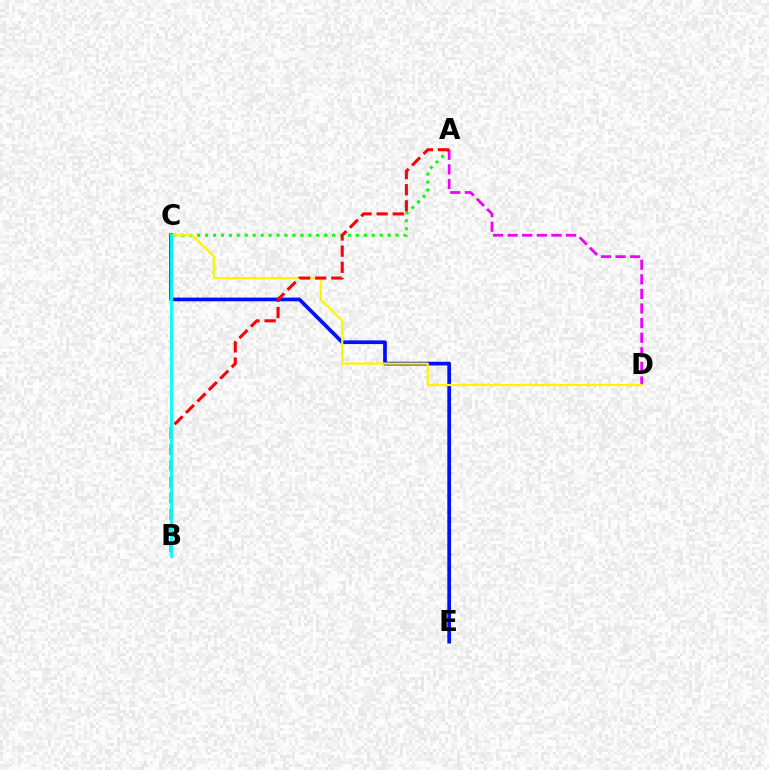{('C', 'E'): [{'color': '#0010ff', 'line_style': 'solid', 'thickness': 2.66}], ('A', 'C'): [{'color': '#08ff00', 'line_style': 'dotted', 'thickness': 2.16}], ('A', 'D'): [{'color': '#ee00ff', 'line_style': 'dashed', 'thickness': 1.98}], ('C', 'D'): [{'color': '#fcf500', 'line_style': 'solid', 'thickness': 1.59}], ('A', 'B'): [{'color': '#ff0000', 'line_style': 'dashed', 'thickness': 2.19}], ('B', 'C'): [{'color': '#00fff6', 'line_style': 'solid', 'thickness': 2.03}]}